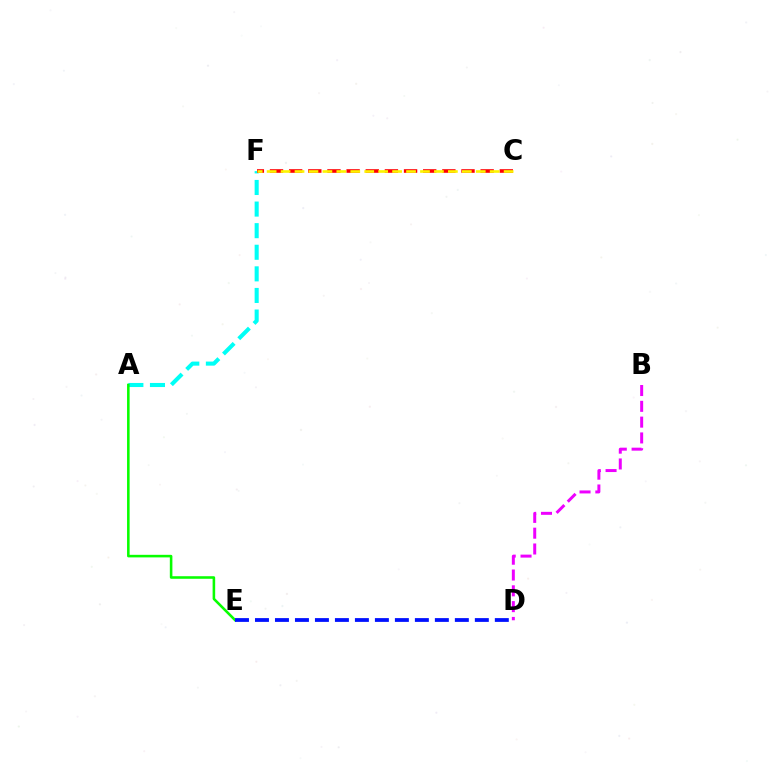{('A', 'F'): [{'color': '#00fff6', 'line_style': 'dashed', 'thickness': 2.93}], ('C', 'F'): [{'color': '#ff0000', 'line_style': 'dashed', 'thickness': 2.6}, {'color': '#fcf500', 'line_style': 'dashed', 'thickness': 1.89}], ('A', 'E'): [{'color': '#08ff00', 'line_style': 'solid', 'thickness': 1.85}], ('B', 'D'): [{'color': '#ee00ff', 'line_style': 'dashed', 'thickness': 2.15}], ('D', 'E'): [{'color': '#0010ff', 'line_style': 'dashed', 'thickness': 2.72}]}